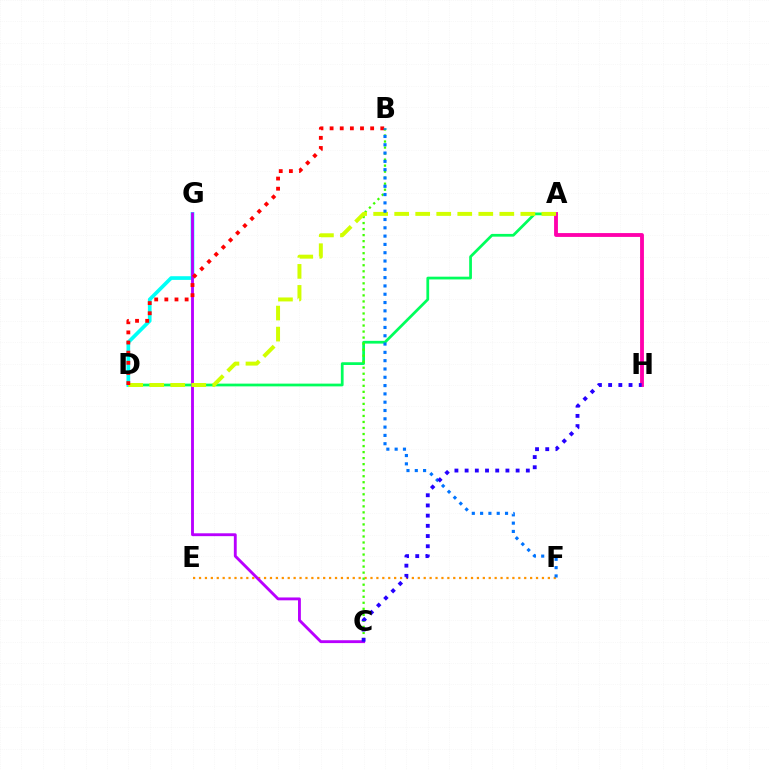{('A', 'D'): [{'color': '#00ff5c', 'line_style': 'solid', 'thickness': 1.98}, {'color': '#d1ff00', 'line_style': 'dashed', 'thickness': 2.86}], ('D', 'G'): [{'color': '#00fff6', 'line_style': 'solid', 'thickness': 2.66}], ('E', 'F'): [{'color': '#ff9400', 'line_style': 'dotted', 'thickness': 1.61}], ('A', 'H'): [{'color': '#ff00ac', 'line_style': 'solid', 'thickness': 2.77}], ('C', 'G'): [{'color': '#b900ff', 'line_style': 'solid', 'thickness': 2.06}], ('B', 'C'): [{'color': '#3dff00', 'line_style': 'dotted', 'thickness': 1.64}], ('B', 'D'): [{'color': '#ff0000', 'line_style': 'dotted', 'thickness': 2.75}], ('B', 'F'): [{'color': '#0074ff', 'line_style': 'dotted', 'thickness': 2.26}], ('C', 'H'): [{'color': '#2500ff', 'line_style': 'dotted', 'thickness': 2.77}]}